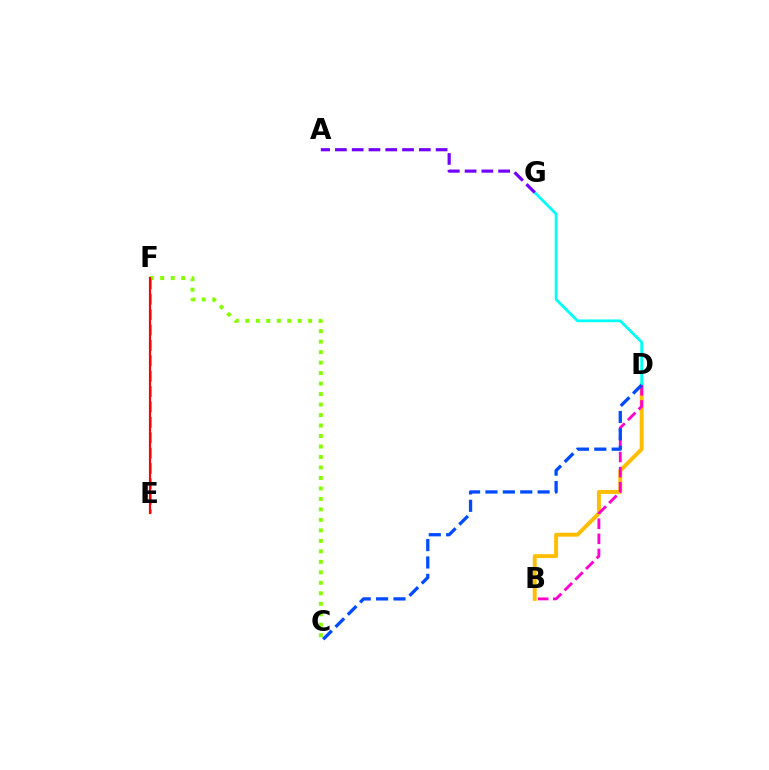{('C', 'F'): [{'color': '#84ff00', 'line_style': 'dotted', 'thickness': 2.85}], ('B', 'D'): [{'color': '#ffbd00', 'line_style': 'solid', 'thickness': 2.83}, {'color': '#ff00cf', 'line_style': 'dashed', 'thickness': 2.05}], ('D', 'G'): [{'color': '#00fff6', 'line_style': 'solid', 'thickness': 2.0}], ('E', 'F'): [{'color': '#00ff39', 'line_style': 'dashed', 'thickness': 2.09}, {'color': '#ff0000', 'line_style': 'solid', 'thickness': 1.57}], ('C', 'D'): [{'color': '#004bff', 'line_style': 'dashed', 'thickness': 2.36}], ('A', 'G'): [{'color': '#7200ff', 'line_style': 'dashed', 'thickness': 2.28}]}